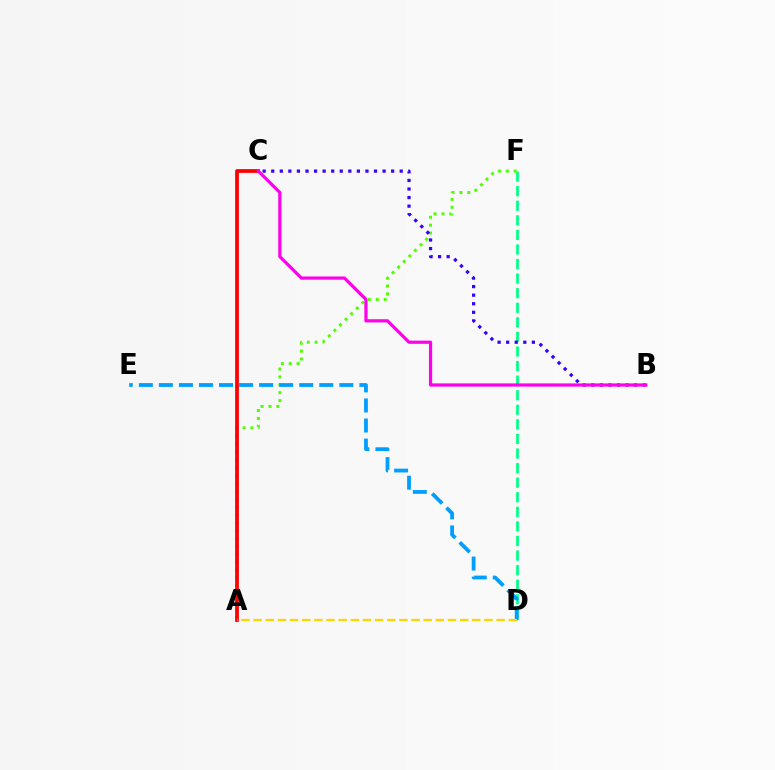{('D', 'F'): [{'color': '#00ff86', 'line_style': 'dashed', 'thickness': 1.98}], ('A', 'F'): [{'color': '#4fff00', 'line_style': 'dotted', 'thickness': 2.14}], ('A', 'C'): [{'color': '#ff0000', 'line_style': 'solid', 'thickness': 2.7}], ('D', 'E'): [{'color': '#009eff', 'line_style': 'dashed', 'thickness': 2.72}], ('A', 'D'): [{'color': '#ffd500', 'line_style': 'dashed', 'thickness': 1.65}], ('B', 'C'): [{'color': '#3700ff', 'line_style': 'dotted', 'thickness': 2.33}, {'color': '#ff00ed', 'line_style': 'solid', 'thickness': 2.32}]}